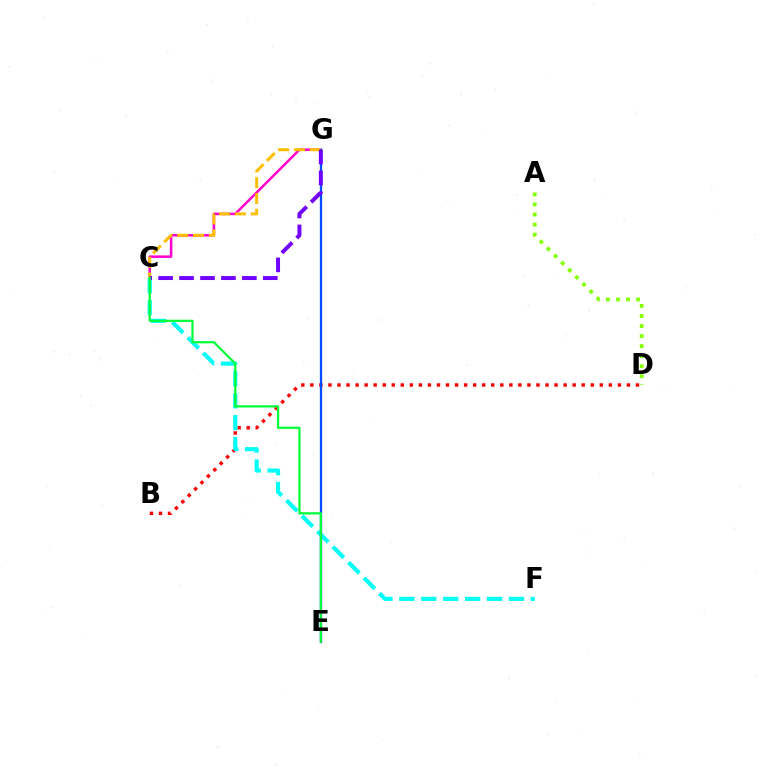{('B', 'D'): [{'color': '#ff0000', 'line_style': 'dotted', 'thickness': 2.46}], ('C', 'G'): [{'color': '#ff00cf', 'line_style': 'solid', 'thickness': 1.81}, {'color': '#ffbd00', 'line_style': 'dashed', 'thickness': 2.15}, {'color': '#7200ff', 'line_style': 'dashed', 'thickness': 2.84}], ('C', 'F'): [{'color': '#00fff6', 'line_style': 'dashed', 'thickness': 2.98}], ('E', 'G'): [{'color': '#004bff', 'line_style': 'solid', 'thickness': 1.65}], ('A', 'D'): [{'color': '#84ff00', 'line_style': 'dotted', 'thickness': 2.73}], ('C', 'E'): [{'color': '#00ff39', 'line_style': 'solid', 'thickness': 1.62}]}